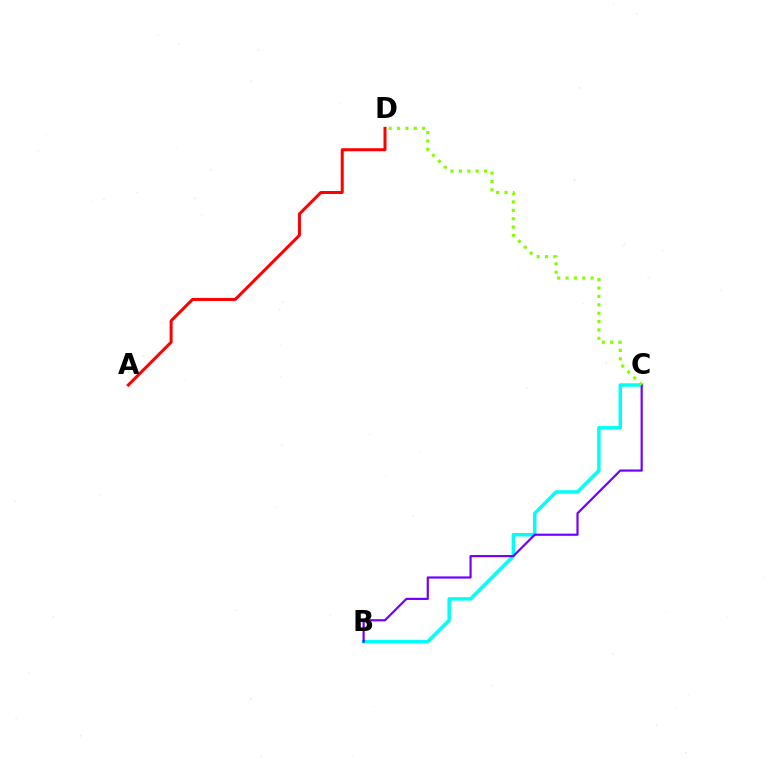{('B', 'C'): [{'color': '#00fff6', 'line_style': 'solid', 'thickness': 2.51}, {'color': '#7200ff', 'line_style': 'solid', 'thickness': 1.58}], ('A', 'D'): [{'color': '#ff0000', 'line_style': 'solid', 'thickness': 2.17}], ('C', 'D'): [{'color': '#84ff00', 'line_style': 'dotted', 'thickness': 2.28}]}